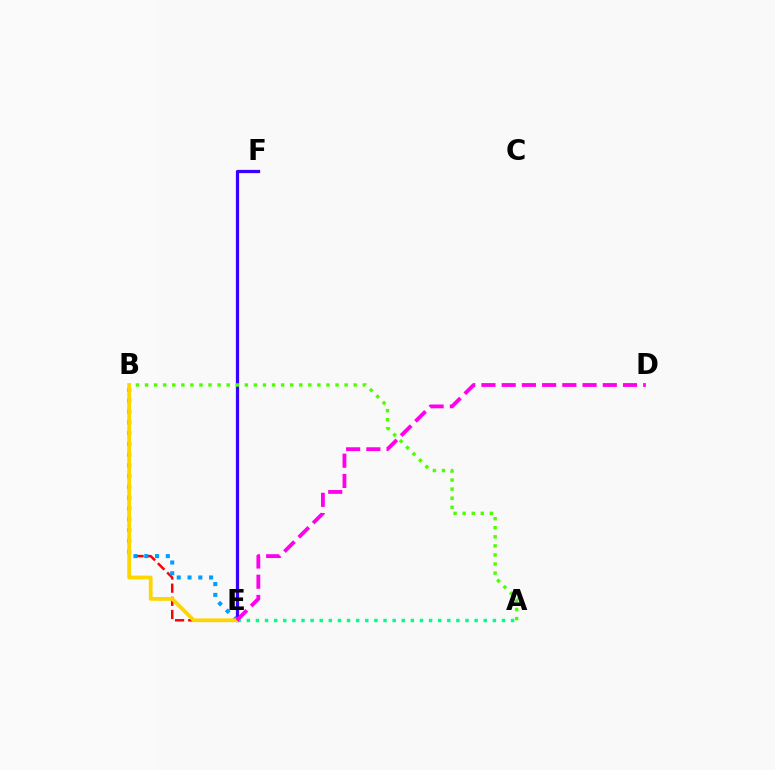{('A', 'E'): [{'color': '#00ff86', 'line_style': 'dotted', 'thickness': 2.48}], ('E', 'F'): [{'color': '#3700ff', 'line_style': 'solid', 'thickness': 2.32}], ('A', 'B'): [{'color': '#4fff00', 'line_style': 'dotted', 'thickness': 2.47}], ('B', 'E'): [{'color': '#ff0000', 'line_style': 'dashed', 'thickness': 1.79}, {'color': '#009eff', 'line_style': 'dotted', 'thickness': 2.93}, {'color': '#ffd500', 'line_style': 'solid', 'thickness': 2.72}], ('D', 'E'): [{'color': '#ff00ed', 'line_style': 'dashed', 'thickness': 2.75}]}